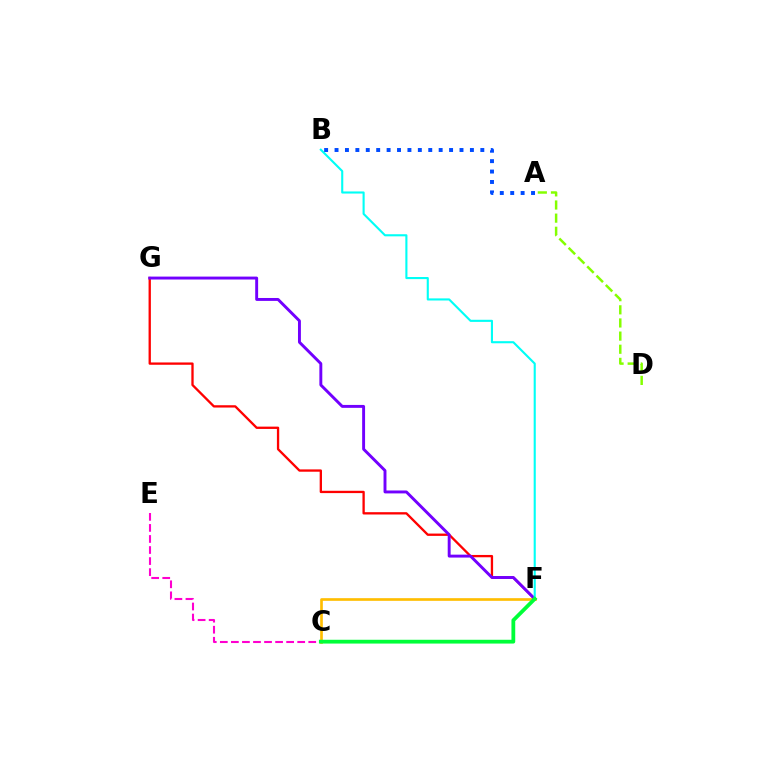{('F', 'G'): [{'color': '#ff0000', 'line_style': 'solid', 'thickness': 1.67}, {'color': '#7200ff', 'line_style': 'solid', 'thickness': 2.1}], ('C', 'F'): [{'color': '#ffbd00', 'line_style': 'solid', 'thickness': 1.92}, {'color': '#00ff39', 'line_style': 'solid', 'thickness': 2.73}], ('C', 'E'): [{'color': '#ff00cf', 'line_style': 'dashed', 'thickness': 1.5}], ('A', 'D'): [{'color': '#84ff00', 'line_style': 'dashed', 'thickness': 1.79}], ('B', 'F'): [{'color': '#00fff6', 'line_style': 'solid', 'thickness': 1.52}], ('A', 'B'): [{'color': '#004bff', 'line_style': 'dotted', 'thickness': 2.83}]}